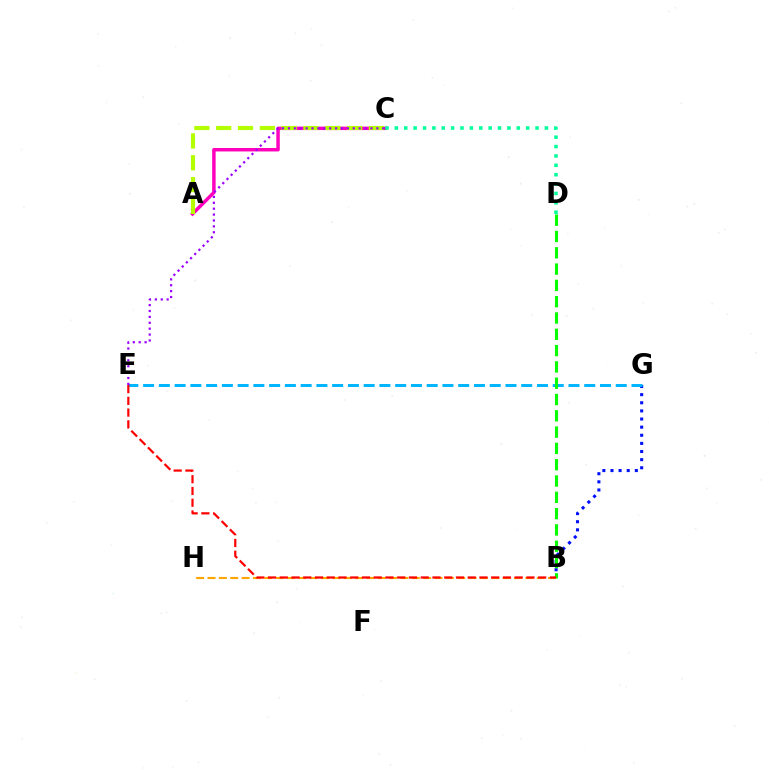{('B', 'G'): [{'color': '#0010ff', 'line_style': 'dotted', 'thickness': 2.21}], ('A', 'C'): [{'color': '#ff00bd', 'line_style': 'solid', 'thickness': 2.49}, {'color': '#b3ff00', 'line_style': 'dashed', 'thickness': 2.96}], ('B', 'H'): [{'color': '#ffa500', 'line_style': 'dashed', 'thickness': 1.54}], ('E', 'G'): [{'color': '#00b5ff', 'line_style': 'dashed', 'thickness': 2.14}], ('B', 'D'): [{'color': '#08ff00', 'line_style': 'dashed', 'thickness': 2.21}], ('C', 'E'): [{'color': '#9b00ff', 'line_style': 'dotted', 'thickness': 1.6}], ('C', 'D'): [{'color': '#00ff9d', 'line_style': 'dotted', 'thickness': 2.55}], ('B', 'E'): [{'color': '#ff0000', 'line_style': 'dashed', 'thickness': 1.6}]}